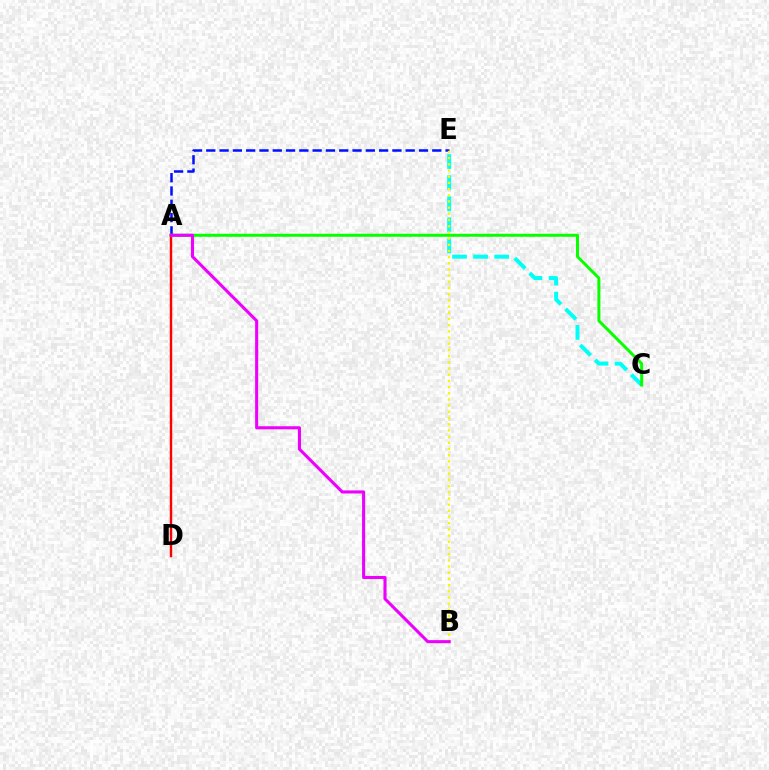{('A', 'D'): [{'color': '#ff0000', 'line_style': 'solid', 'thickness': 1.74}], ('A', 'E'): [{'color': '#0010ff', 'line_style': 'dashed', 'thickness': 1.81}], ('C', 'E'): [{'color': '#00fff6', 'line_style': 'dashed', 'thickness': 2.86}], ('B', 'E'): [{'color': '#fcf500', 'line_style': 'dotted', 'thickness': 1.68}], ('A', 'C'): [{'color': '#08ff00', 'line_style': 'solid', 'thickness': 2.15}], ('A', 'B'): [{'color': '#ee00ff', 'line_style': 'solid', 'thickness': 2.22}]}